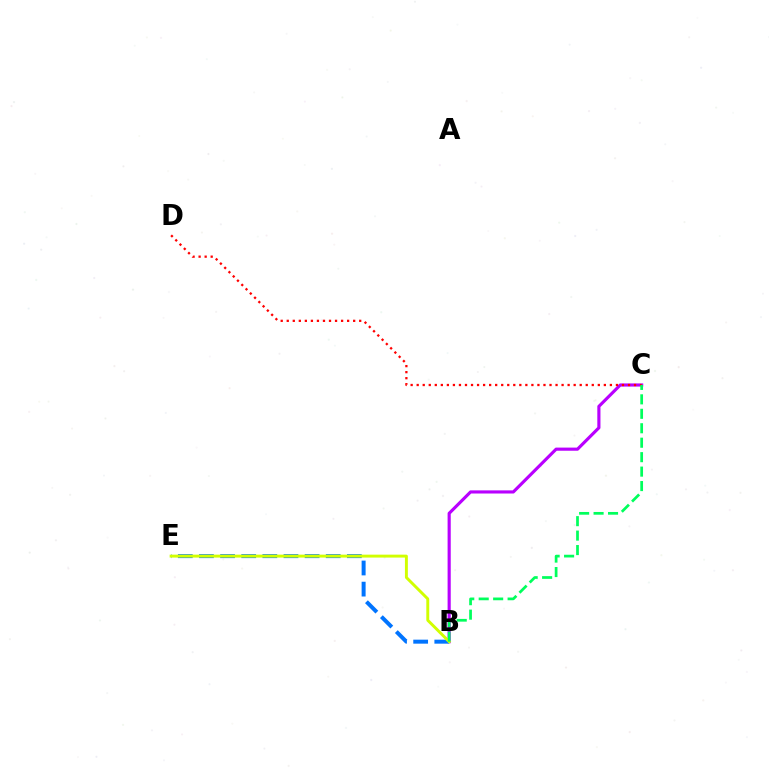{('B', 'C'): [{'color': '#b900ff', 'line_style': 'solid', 'thickness': 2.26}, {'color': '#00ff5c', 'line_style': 'dashed', 'thickness': 1.96}], ('B', 'E'): [{'color': '#0074ff', 'line_style': 'dashed', 'thickness': 2.87}, {'color': '#d1ff00', 'line_style': 'solid', 'thickness': 2.1}], ('C', 'D'): [{'color': '#ff0000', 'line_style': 'dotted', 'thickness': 1.64}]}